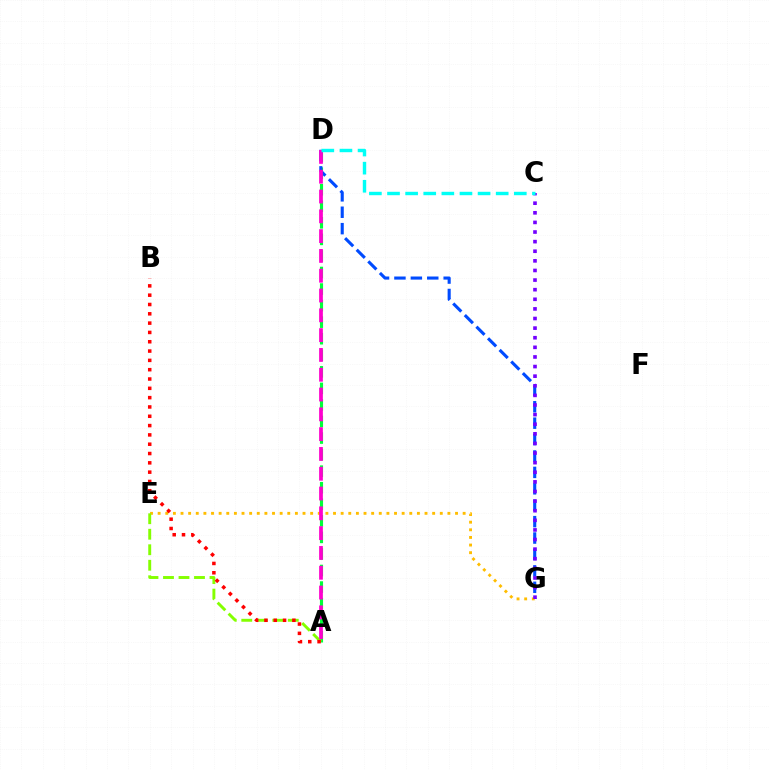{('A', 'D'): [{'color': '#00ff39', 'line_style': 'dashed', 'thickness': 2.25}, {'color': '#ff00cf', 'line_style': 'dashed', 'thickness': 2.69}], ('D', 'G'): [{'color': '#004bff', 'line_style': 'dashed', 'thickness': 2.23}], ('E', 'G'): [{'color': '#ffbd00', 'line_style': 'dotted', 'thickness': 2.07}], ('A', 'E'): [{'color': '#84ff00', 'line_style': 'dashed', 'thickness': 2.11}], ('A', 'B'): [{'color': '#ff0000', 'line_style': 'dotted', 'thickness': 2.53}], ('C', 'G'): [{'color': '#7200ff', 'line_style': 'dotted', 'thickness': 2.61}], ('C', 'D'): [{'color': '#00fff6', 'line_style': 'dashed', 'thickness': 2.46}]}